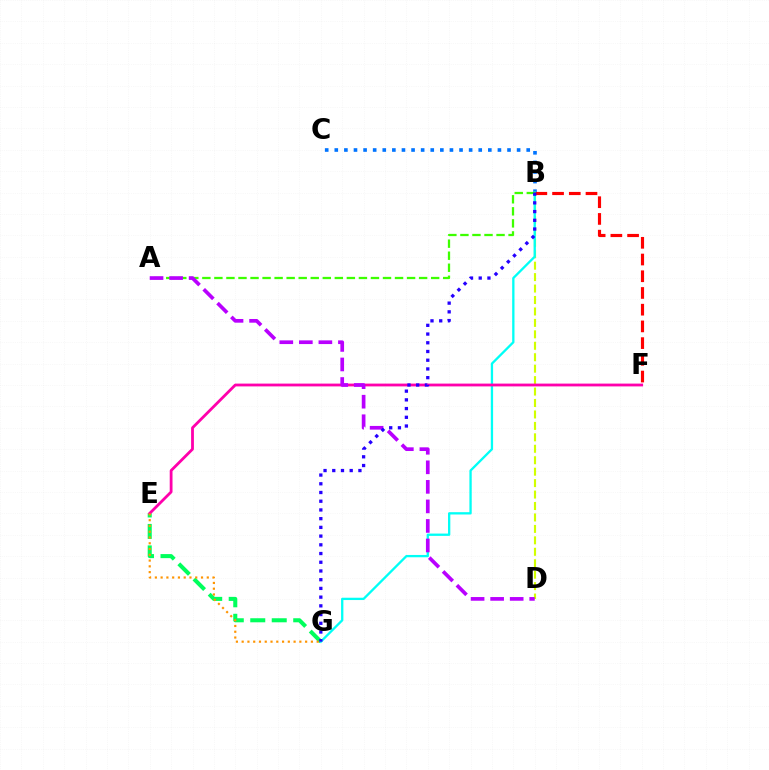{('B', 'D'): [{'color': '#d1ff00', 'line_style': 'dashed', 'thickness': 1.55}], ('B', 'C'): [{'color': '#0074ff', 'line_style': 'dotted', 'thickness': 2.61}], ('E', 'G'): [{'color': '#00ff5c', 'line_style': 'dashed', 'thickness': 2.92}, {'color': '#ff9400', 'line_style': 'dotted', 'thickness': 1.57}], ('B', 'G'): [{'color': '#00fff6', 'line_style': 'solid', 'thickness': 1.66}, {'color': '#2500ff', 'line_style': 'dotted', 'thickness': 2.37}], ('B', 'F'): [{'color': '#ff0000', 'line_style': 'dashed', 'thickness': 2.27}], ('E', 'F'): [{'color': '#ff00ac', 'line_style': 'solid', 'thickness': 2.02}], ('A', 'B'): [{'color': '#3dff00', 'line_style': 'dashed', 'thickness': 1.64}], ('A', 'D'): [{'color': '#b900ff', 'line_style': 'dashed', 'thickness': 2.65}]}